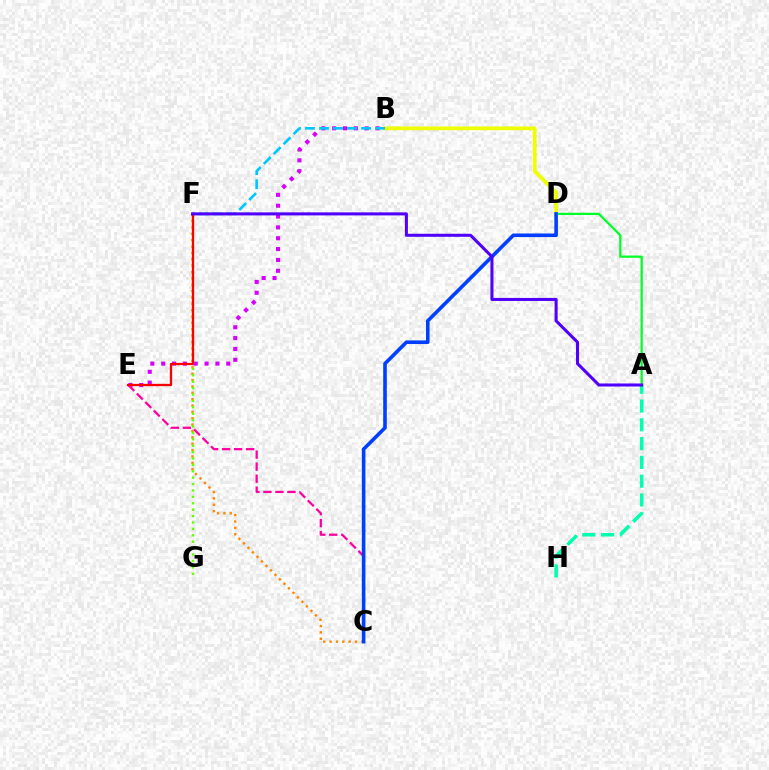{('B', 'E'): [{'color': '#d600ff', 'line_style': 'dotted', 'thickness': 2.95}], ('C', 'E'): [{'color': '#ff00a0', 'line_style': 'dashed', 'thickness': 1.63}], ('A', 'H'): [{'color': '#00ffaf', 'line_style': 'dashed', 'thickness': 2.55}], ('A', 'D'): [{'color': '#00ff27', 'line_style': 'solid', 'thickness': 1.61}], ('C', 'F'): [{'color': '#ff8800', 'line_style': 'dotted', 'thickness': 1.73}], ('B', 'D'): [{'color': '#eeff00', 'line_style': 'solid', 'thickness': 2.7}], ('B', 'F'): [{'color': '#00c7ff', 'line_style': 'dashed', 'thickness': 1.91}], ('F', 'G'): [{'color': '#66ff00', 'line_style': 'dotted', 'thickness': 1.74}], ('C', 'D'): [{'color': '#003fff', 'line_style': 'solid', 'thickness': 2.59}], ('E', 'F'): [{'color': '#ff0000', 'line_style': 'solid', 'thickness': 1.65}], ('A', 'F'): [{'color': '#4f00ff', 'line_style': 'solid', 'thickness': 2.19}]}